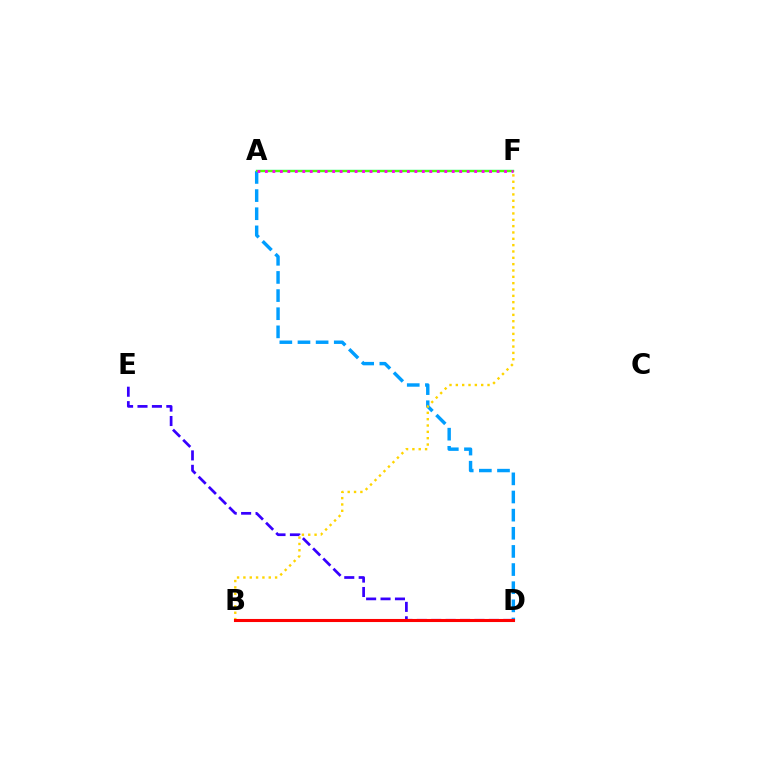{('A', 'F'): [{'color': '#00ff86', 'line_style': 'solid', 'thickness': 1.7}, {'color': '#4fff00', 'line_style': 'solid', 'thickness': 1.5}, {'color': '#ff00ed', 'line_style': 'dotted', 'thickness': 2.03}], ('A', 'D'): [{'color': '#009eff', 'line_style': 'dashed', 'thickness': 2.46}], ('B', 'F'): [{'color': '#ffd500', 'line_style': 'dotted', 'thickness': 1.72}], ('D', 'E'): [{'color': '#3700ff', 'line_style': 'dashed', 'thickness': 1.96}], ('B', 'D'): [{'color': '#ff0000', 'line_style': 'solid', 'thickness': 2.22}]}